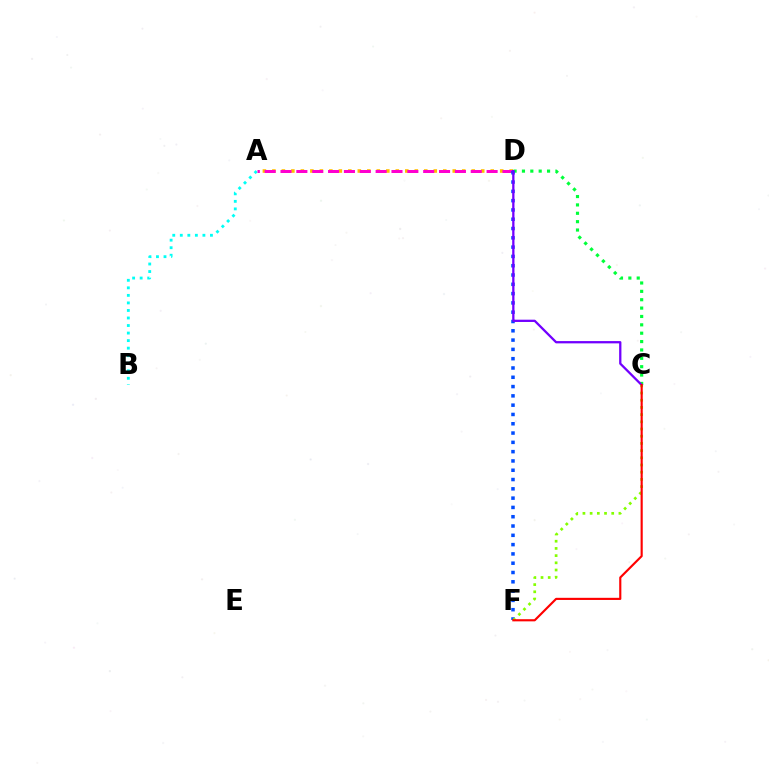{('A', 'D'): [{'color': '#ffbd00', 'line_style': 'dotted', 'thickness': 2.58}, {'color': '#ff00cf', 'line_style': 'dashed', 'thickness': 2.15}], ('C', 'D'): [{'color': '#00ff39', 'line_style': 'dotted', 'thickness': 2.27}, {'color': '#7200ff', 'line_style': 'solid', 'thickness': 1.64}], ('A', 'B'): [{'color': '#00fff6', 'line_style': 'dotted', 'thickness': 2.05}], ('D', 'F'): [{'color': '#004bff', 'line_style': 'dotted', 'thickness': 2.53}], ('C', 'F'): [{'color': '#84ff00', 'line_style': 'dotted', 'thickness': 1.96}, {'color': '#ff0000', 'line_style': 'solid', 'thickness': 1.54}]}